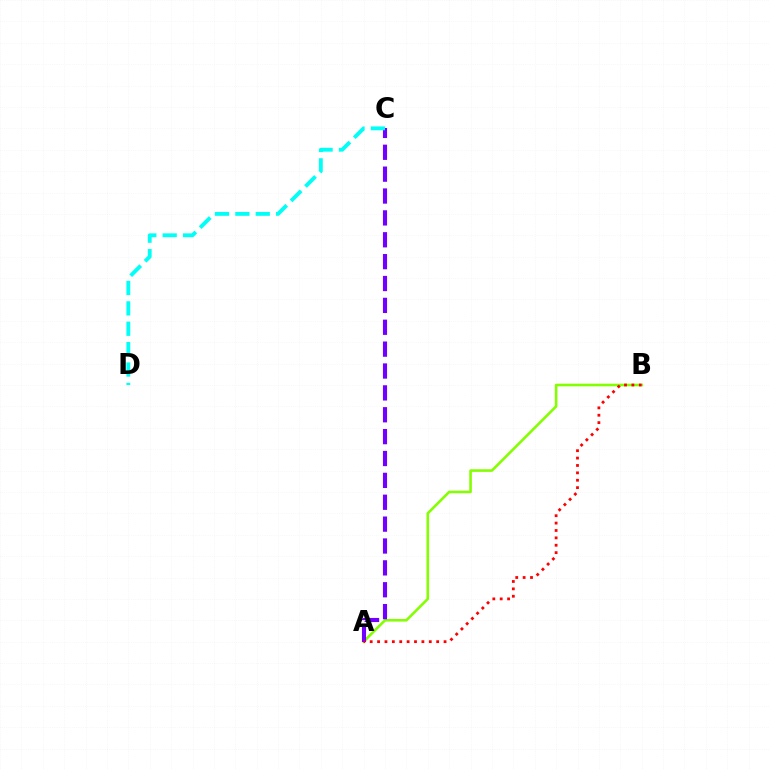{('A', 'B'): [{'color': '#84ff00', 'line_style': 'solid', 'thickness': 1.86}, {'color': '#ff0000', 'line_style': 'dotted', 'thickness': 2.01}], ('A', 'C'): [{'color': '#7200ff', 'line_style': 'dashed', 'thickness': 2.97}], ('C', 'D'): [{'color': '#00fff6', 'line_style': 'dashed', 'thickness': 2.77}]}